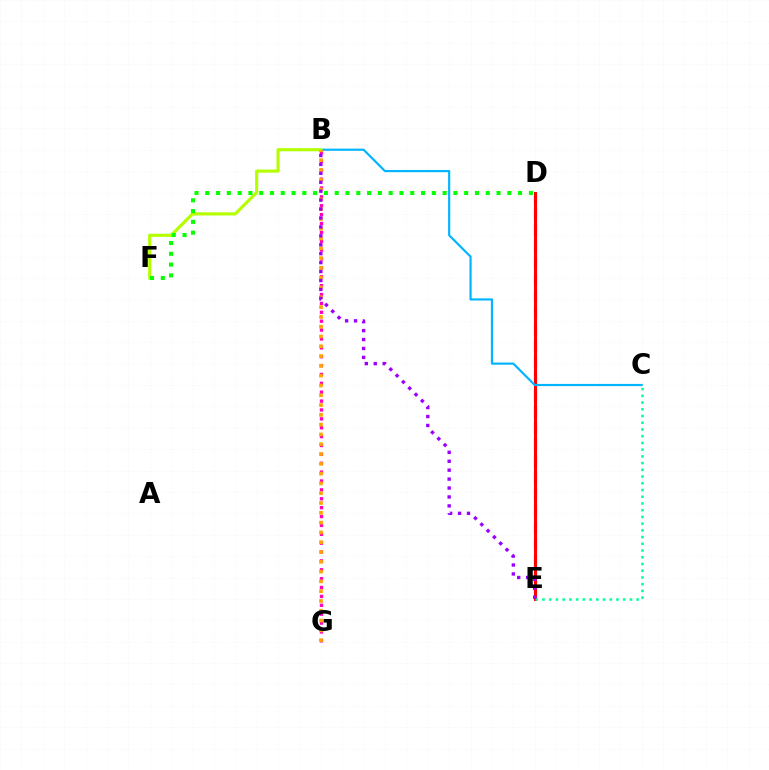{('D', 'E'): [{'color': '#0010ff', 'line_style': 'dashed', 'thickness': 2.25}, {'color': '#ff0000', 'line_style': 'solid', 'thickness': 2.18}], ('B', 'C'): [{'color': '#00b5ff', 'line_style': 'solid', 'thickness': 1.55}], ('C', 'E'): [{'color': '#00ff9d', 'line_style': 'dotted', 'thickness': 1.83}], ('B', 'G'): [{'color': '#ff00bd', 'line_style': 'dotted', 'thickness': 2.41}, {'color': '#ffa500', 'line_style': 'dotted', 'thickness': 2.66}], ('B', 'F'): [{'color': '#b3ff00', 'line_style': 'solid', 'thickness': 2.26}], ('B', 'E'): [{'color': '#9b00ff', 'line_style': 'dotted', 'thickness': 2.43}], ('D', 'F'): [{'color': '#08ff00', 'line_style': 'dotted', 'thickness': 2.93}]}